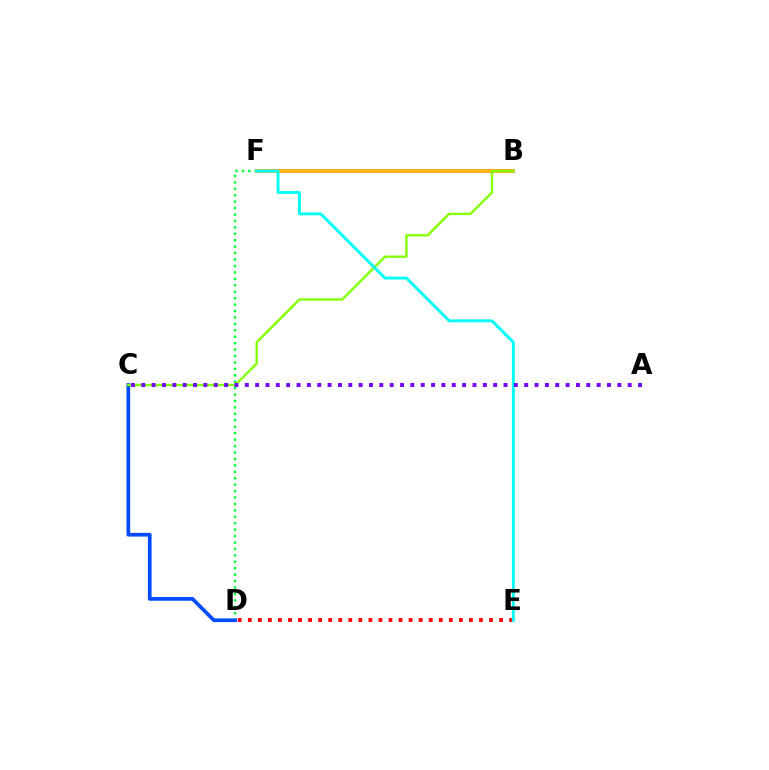{('D', 'E'): [{'color': '#ff0000', 'line_style': 'dotted', 'thickness': 2.73}], ('B', 'F'): [{'color': '#ff00cf', 'line_style': 'solid', 'thickness': 2.58}, {'color': '#ffbd00', 'line_style': 'solid', 'thickness': 2.65}], ('D', 'F'): [{'color': '#00ff39', 'line_style': 'dotted', 'thickness': 1.75}], ('C', 'D'): [{'color': '#004bff', 'line_style': 'solid', 'thickness': 2.67}], ('B', 'C'): [{'color': '#84ff00', 'line_style': 'solid', 'thickness': 1.69}], ('E', 'F'): [{'color': '#00fff6', 'line_style': 'solid', 'thickness': 2.08}], ('A', 'C'): [{'color': '#7200ff', 'line_style': 'dotted', 'thickness': 2.81}]}